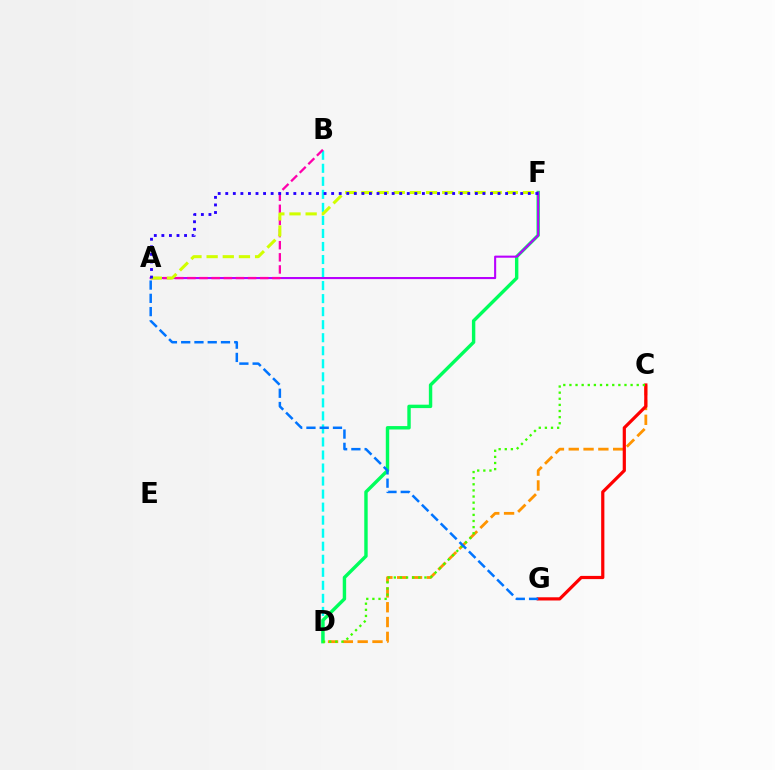{('C', 'D'): [{'color': '#ff9400', 'line_style': 'dashed', 'thickness': 2.01}, {'color': '#3dff00', 'line_style': 'dotted', 'thickness': 1.66}], ('B', 'D'): [{'color': '#00fff6', 'line_style': 'dashed', 'thickness': 1.77}], ('D', 'F'): [{'color': '#00ff5c', 'line_style': 'solid', 'thickness': 2.46}], ('A', 'F'): [{'color': '#b900ff', 'line_style': 'solid', 'thickness': 1.51}, {'color': '#d1ff00', 'line_style': 'dashed', 'thickness': 2.19}, {'color': '#2500ff', 'line_style': 'dotted', 'thickness': 2.05}], ('A', 'B'): [{'color': '#ff00ac', 'line_style': 'dashed', 'thickness': 1.65}], ('C', 'G'): [{'color': '#ff0000', 'line_style': 'solid', 'thickness': 2.3}], ('A', 'G'): [{'color': '#0074ff', 'line_style': 'dashed', 'thickness': 1.8}]}